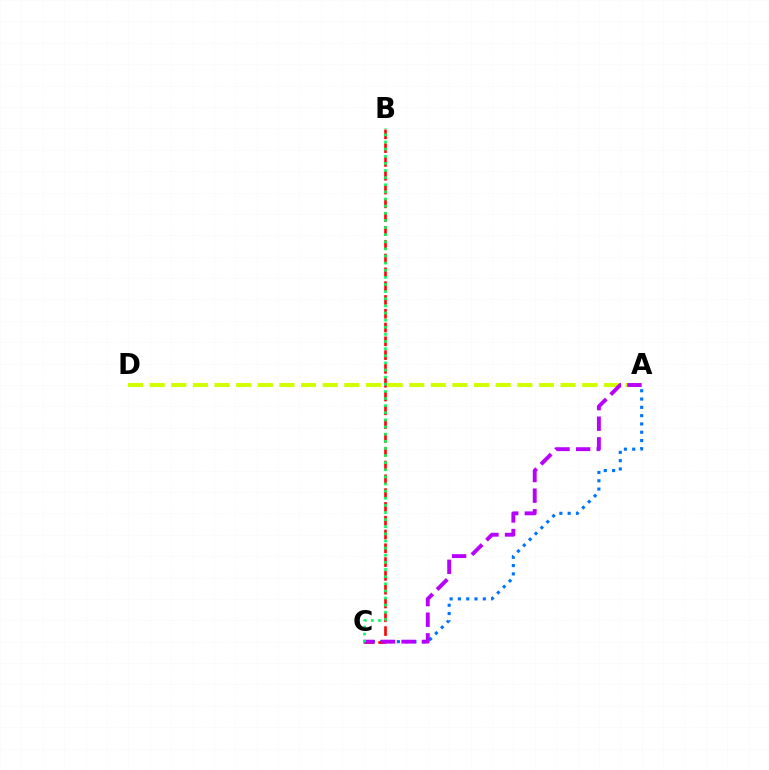{('A', 'C'): [{'color': '#0074ff', 'line_style': 'dotted', 'thickness': 2.25}, {'color': '#b900ff', 'line_style': 'dashed', 'thickness': 2.8}], ('A', 'D'): [{'color': '#d1ff00', 'line_style': 'dashed', 'thickness': 2.94}], ('B', 'C'): [{'color': '#ff0000', 'line_style': 'dashed', 'thickness': 1.87}, {'color': '#00ff5c', 'line_style': 'dotted', 'thickness': 1.94}]}